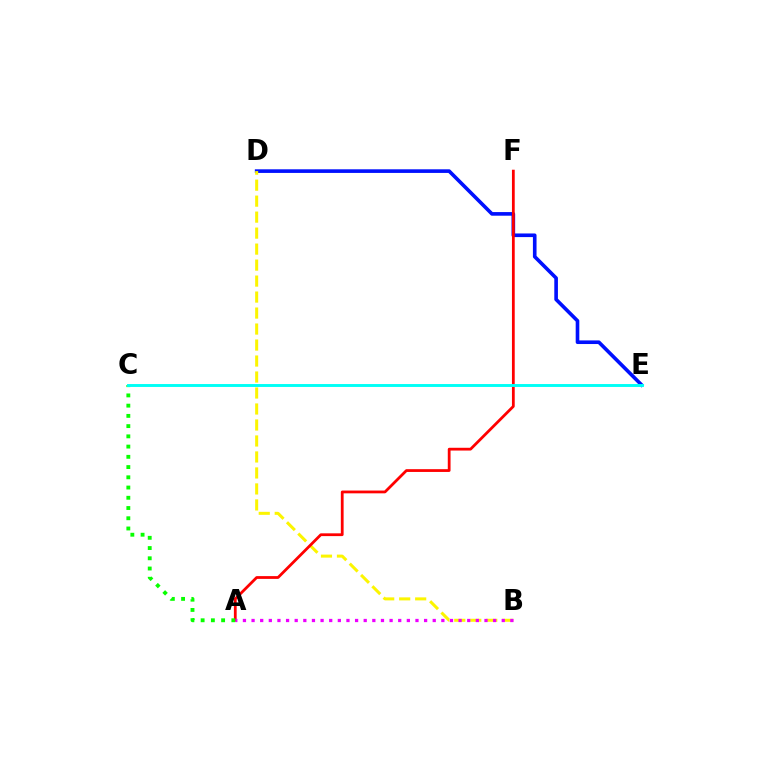{('D', 'E'): [{'color': '#0010ff', 'line_style': 'solid', 'thickness': 2.61}], ('B', 'D'): [{'color': '#fcf500', 'line_style': 'dashed', 'thickness': 2.17}], ('A', 'F'): [{'color': '#ff0000', 'line_style': 'solid', 'thickness': 2.0}], ('A', 'C'): [{'color': '#08ff00', 'line_style': 'dotted', 'thickness': 2.78}], ('A', 'B'): [{'color': '#ee00ff', 'line_style': 'dotted', 'thickness': 2.34}], ('C', 'E'): [{'color': '#00fff6', 'line_style': 'solid', 'thickness': 2.1}]}